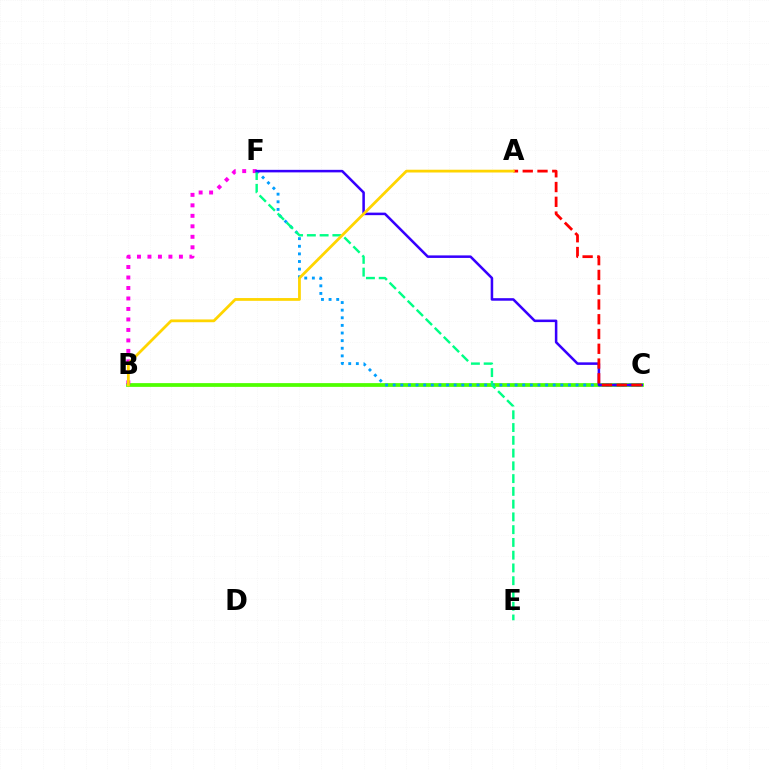{('B', 'C'): [{'color': '#4fff00', 'line_style': 'solid', 'thickness': 2.7}], ('C', 'F'): [{'color': '#009eff', 'line_style': 'dotted', 'thickness': 2.07}, {'color': '#3700ff', 'line_style': 'solid', 'thickness': 1.83}], ('B', 'F'): [{'color': '#ff00ed', 'line_style': 'dotted', 'thickness': 2.85}], ('E', 'F'): [{'color': '#00ff86', 'line_style': 'dashed', 'thickness': 1.73}], ('A', 'C'): [{'color': '#ff0000', 'line_style': 'dashed', 'thickness': 2.01}], ('A', 'B'): [{'color': '#ffd500', 'line_style': 'solid', 'thickness': 2.0}]}